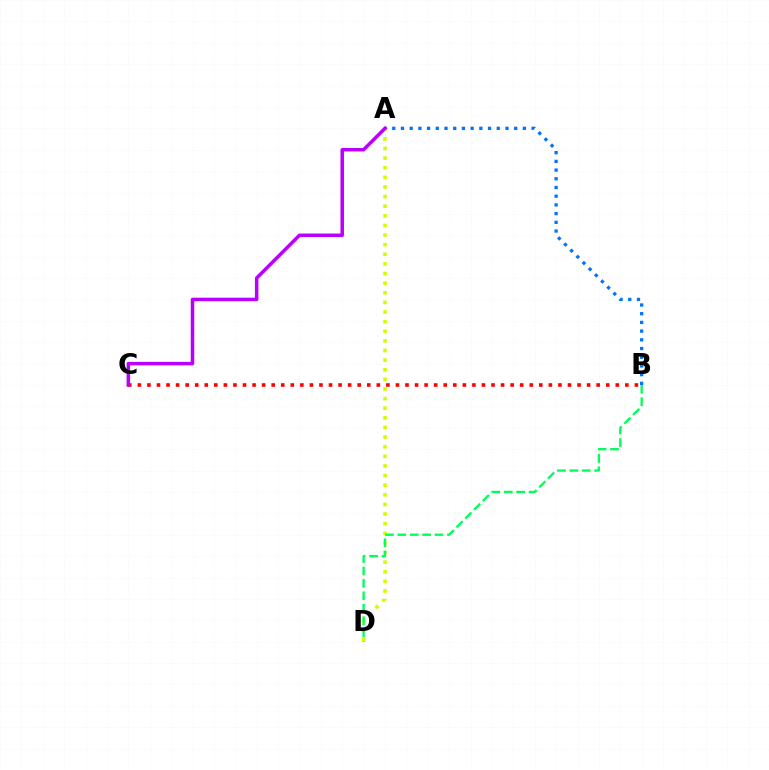{('A', 'B'): [{'color': '#0074ff', 'line_style': 'dotted', 'thickness': 2.37}], ('B', 'C'): [{'color': '#ff0000', 'line_style': 'dotted', 'thickness': 2.6}], ('A', 'D'): [{'color': '#d1ff00', 'line_style': 'dotted', 'thickness': 2.61}], ('A', 'C'): [{'color': '#b900ff', 'line_style': 'solid', 'thickness': 2.52}], ('B', 'D'): [{'color': '#00ff5c', 'line_style': 'dashed', 'thickness': 1.69}]}